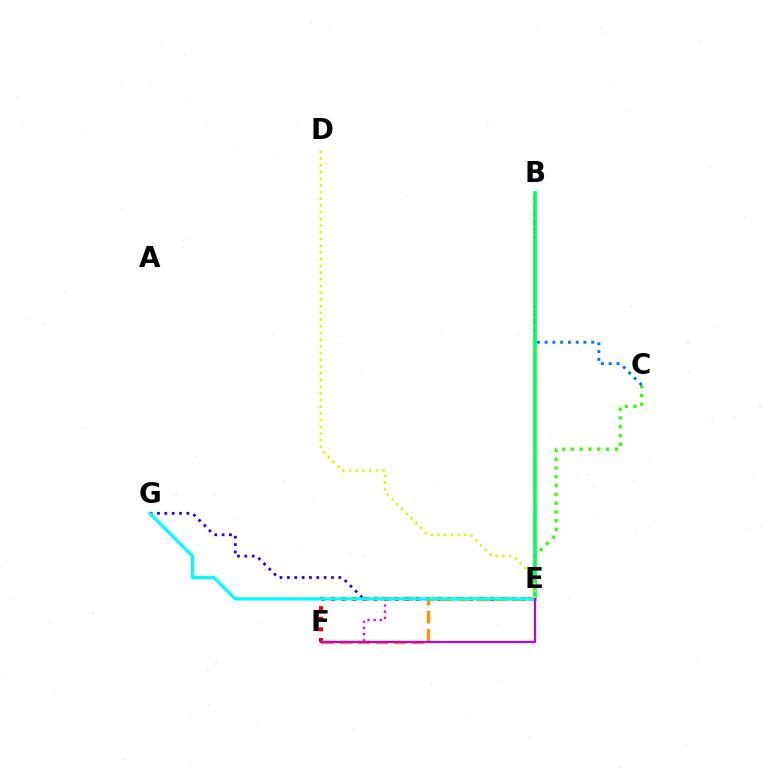{('E', 'G'): [{'color': '#2500ff', 'line_style': 'dotted', 'thickness': 2.0}, {'color': '#00fff6', 'line_style': 'solid', 'thickness': 2.34}], ('E', 'F'): [{'color': '#ff00ac', 'line_style': 'dotted', 'thickness': 1.69}, {'color': '#ff0000', 'line_style': 'dotted', 'thickness': 2.88}, {'color': '#ff9400', 'line_style': 'dashed', 'thickness': 2.44}, {'color': '#b900ff', 'line_style': 'solid', 'thickness': 1.56}], ('C', 'E'): [{'color': '#3dff00', 'line_style': 'dotted', 'thickness': 2.39}], ('B', 'C'): [{'color': '#0074ff', 'line_style': 'dotted', 'thickness': 2.11}], ('B', 'E'): [{'color': '#00ff5c', 'line_style': 'solid', 'thickness': 2.64}], ('D', 'E'): [{'color': '#d1ff00', 'line_style': 'dotted', 'thickness': 1.82}]}